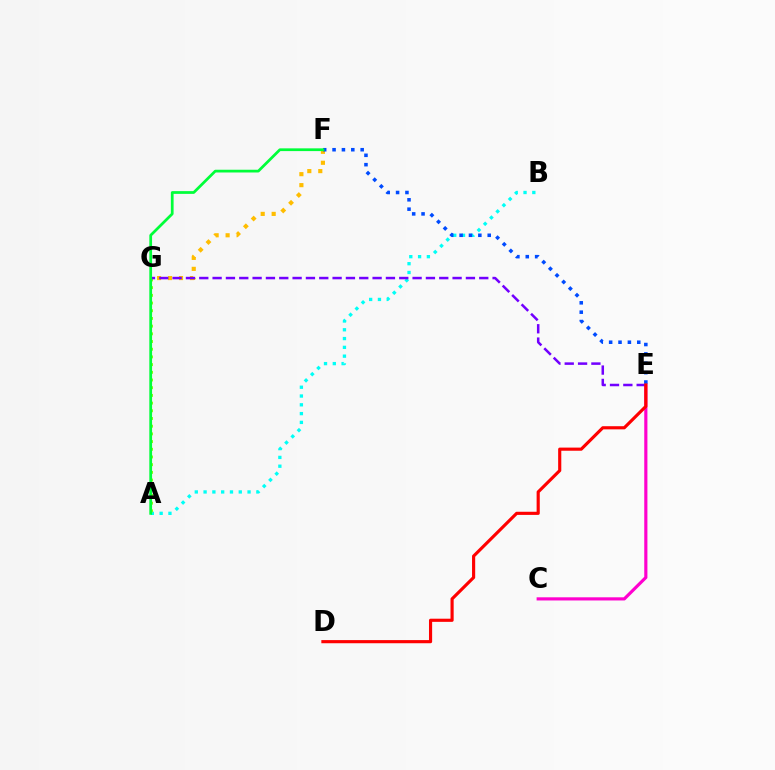{('A', 'B'): [{'color': '#00fff6', 'line_style': 'dotted', 'thickness': 2.39}], ('C', 'E'): [{'color': '#ff00cf', 'line_style': 'solid', 'thickness': 2.28}], ('A', 'G'): [{'color': '#84ff00', 'line_style': 'dotted', 'thickness': 2.09}], ('F', 'G'): [{'color': '#ffbd00', 'line_style': 'dotted', 'thickness': 2.98}], ('E', 'G'): [{'color': '#7200ff', 'line_style': 'dashed', 'thickness': 1.81}], ('E', 'F'): [{'color': '#004bff', 'line_style': 'dotted', 'thickness': 2.55}], ('A', 'F'): [{'color': '#00ff39', 'line_style': 'solid', 'thickness': 1.98}], ('D', 'E'): [{'color': '#ff0000', 'line_style': 'solid', 'thickness': 2.26}]}